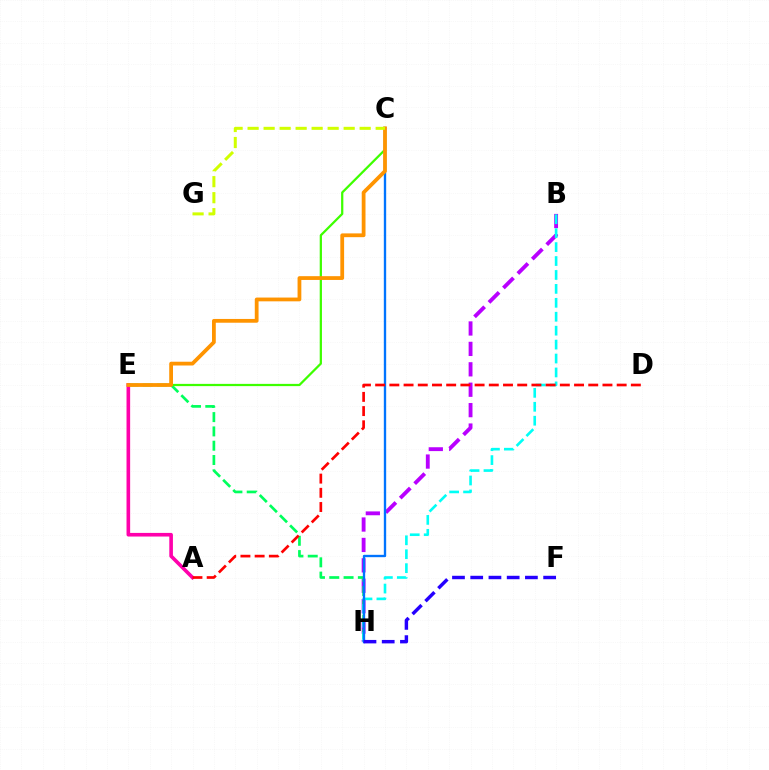{('B', 'H'): [{'color': '#b900ff', 'line_style': 'dashed', 'thickness': 2.77}, {'color': '#00fff6', 'line_style': 'dashed', 'thickness': 1.89}], ('E', 'H'): [{'color': '#00ff5c', 'line_style': 'dashed', 'thickness': 1.94}], ('A', 'E'): [{'color': '#ff00ac', 'line_style': 'solid', 'thickness': 2.61}], ('C', 'E'): [{'color': '#3dff00', 'line_style': 'solid', 'thickness': 1.62}, {'color': '#ff9400', 'line_style': 'solid', 'thickness': 2.72}], ('C', 'H'): [{'color': '#0074ff', 'line_style': 'solid', 'thickness': 1.69}], ('A', 'D'): [{'color': '#ff0000', 'line_style': 'dashed', 'thickness': 1.93}], ('C', 'G'): [{'color': '#d1ff00', 'line_style': 'dashed', 'thickness': 2.17}], ('F', 'H'): [{'color': '#2500ff', 'line_style': 'dashed', 'thickness': 2.48}]}